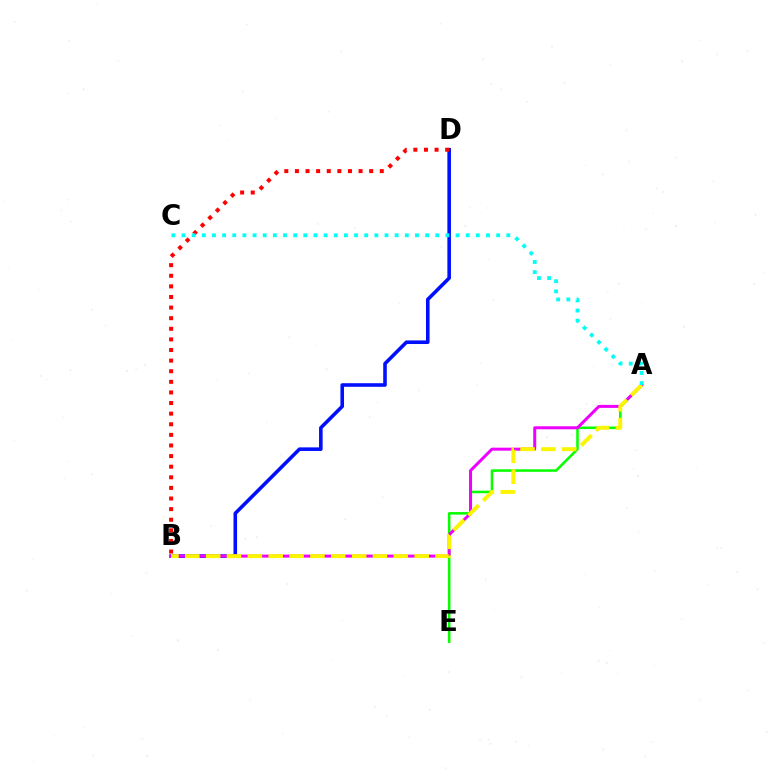{('B', 'D'): [{'color': '#0010ff', 'line_style': 'solid', 'thickness': 2.58}, {'color': '#ff0000', 'line_style': 'dotted', 'thickness': 2.88}], ('A', 'E'): [{'color': '#08ff00', 'line_style': 'solid', 'thickness': 1.83}], ('A', 'B'): [{'color': '#ee00ff', 'line_style': 'solid', 'thickness': 2.16}, {'color': '#fcf500', 'line_style': 'dashed', 'thickness': 2.83}], ('A', 'C'): [{'color': '#00fff6', 'line_style': 'dotted', 'thickness': 2.76}]}